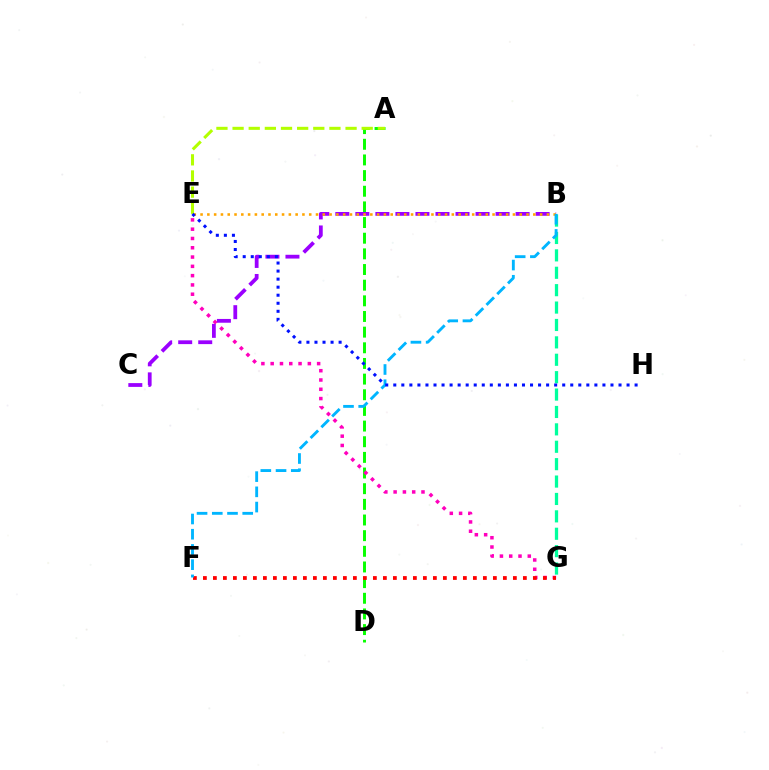{('A', 'D'): [{'color': '#08ff00', 'line_style': 'dashed', 'thickness': 2.13}], ('E', 'G'): [{'color': '#ff00bd', 'line_style': 'dotted', 'thickness': 2.52}], ('B', 'C'): [{'color': '#9b00ff', 'line_style': 'dashed', 'thickness': 2.72}], ('A', 'E'): [{'color': '#b3ff00', 'line_style': 'dashed', 'thickness': 2.19}], ('B', 'E'): [{'color': '#ffa500', 'line_style': 'dotted', 'thickness': 1.84}], ('F', 'G'): [{'color': '#ff0000', 'line_style': 'dotted', 'thickness': 2.72}], ('B', 'G'): [{'color': '#00ff9d', 'line_style': 'dashed', 'thickness': 2.36}], ('B', 'F'): [{'color': '#00b5ff', 'line_style': 'dashed', 'thickness': 2.07}], ('E', 'H'): [{'color': '#0010ff', 'line_style': 'dotted', 'thickness': 2.19}]}